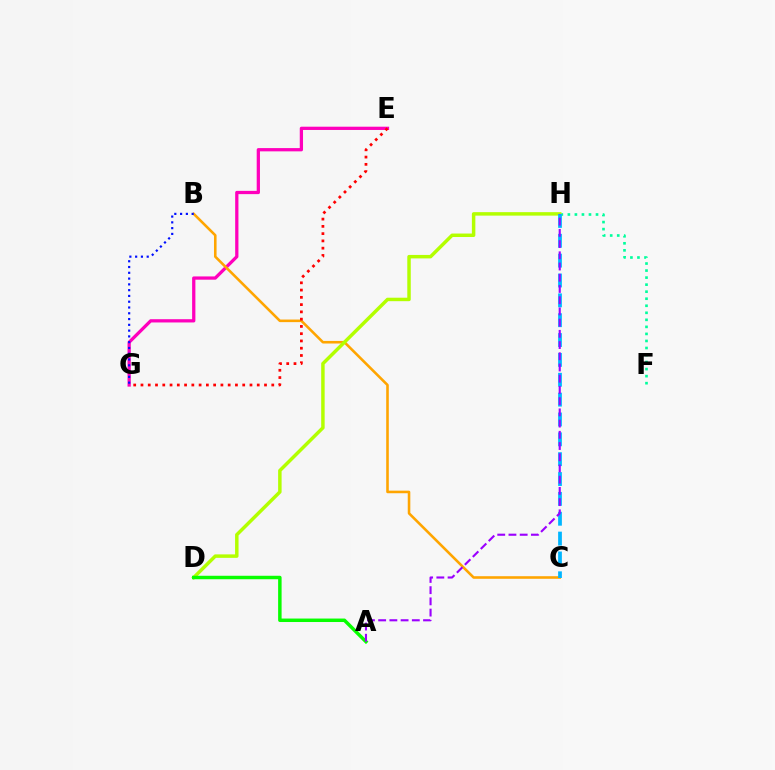{('E', 'G'): [{'color': '#ff00bd', 'line_style': 'solid', 'thickness': 2.35}, {'color': '#ff0000', 'line_style': 'dotted', 'thickness': 1.97}], ('B', 'C'): [{'color': '#ffa500', 'line_style': 'solid', 'thickness': 1.86}], ('B', 'G'): [{'color': '#0010ff', 'line_style': 'dotted', 'thickness': 1.57}], ('F', 'H'): [{'color': '#00ff9d', 'line_style': 'dotted', 'thickness': 1.91}], ('D', 'H'): [{'color': '#b3ff00', 'line_style': 'solid', 'thickness': 2.5}], ('C', 'H'): [{'color': '#00b5ff', 'line_style': 'dashed', 'thickness': 2.7}], ('A', 'D'): [{'color': '#08ff00', 'line_style': 'solid', 'thickness': 2.5}], ('A', 'H'): [{'color': '#9b00ff', 'line_style': 'dashed', 'thickness': 1.52}]}